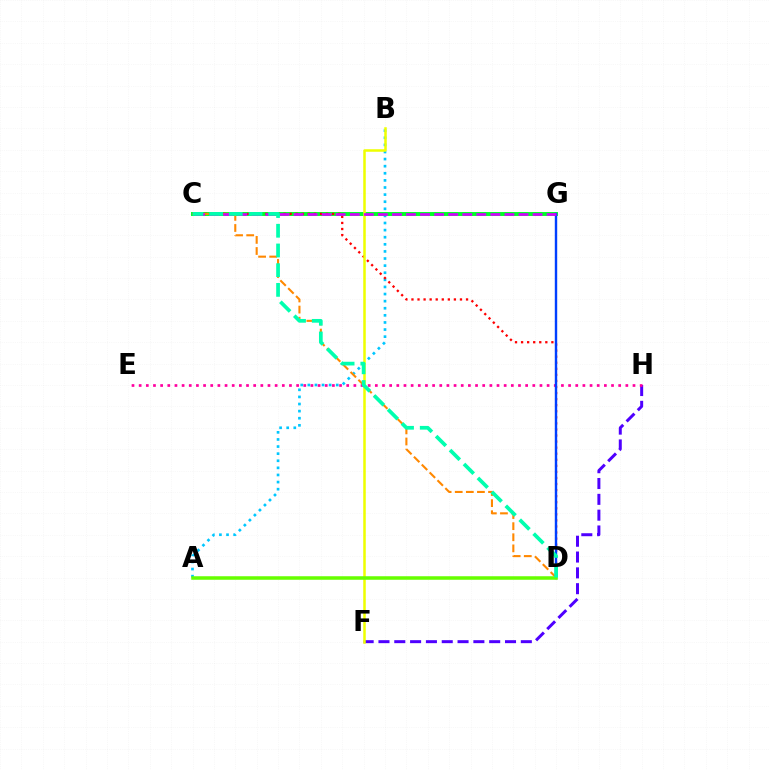{('F', 'H'): [{'color': '#4f00ff', 'line_style': 'dashed', 'thickness': 2.15}], ('A', 'B'): [{'color': '#00c7ff', 'line_style': 'dotted', 'thickness': 1.93}], ('C', 'G'): [{'color': '#00ff27', 'line_style': 'solid', 'thickness': 2.83}, {'color': '#d600ff', 'line_style': 'dashed', 'thickness': 1.91}], ('C', 'D'): [{'color': '#ff0000', 'line_style': 'dotted', 'thickness': 1.65}, {'color': '#ff8800', 'line_style': 'dashed', 'thickness': 1.51}, {'color': '#00ffaf', 'line_style': 'dashed', 'thickness': 2.68}], ('E', 'H'): [{'color': '#ff00a0', 'line_style': 'dotted', 'thickness': 1.94}], ('B', 'F'): [{'color': '#eeff00', 'line_style': 'solid', 'thickness': 1.82}], ('D', 'G'): [{'color': '#003fff', 'line_style': 'solid', 'thickness': 1.73}], ('A', 'D'): [{'color': '#66ff00', 'line_style': 'solid', 'thickness': 2.53}]}